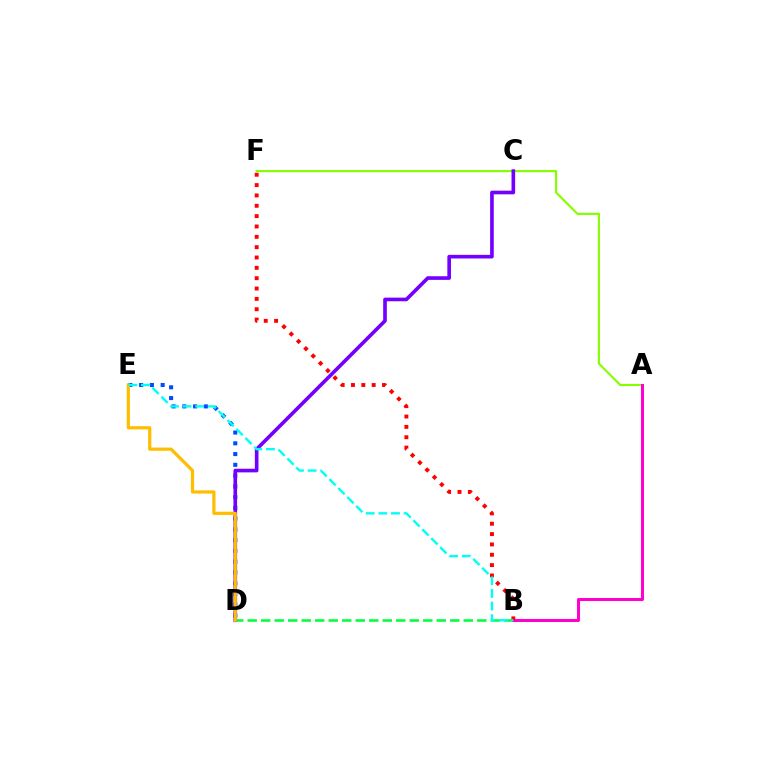{('D', 'E'): [{'color': '#004bff', 'line_style': 'dotted', 'thickness': 2.92}, {'color': '#ffbd00', 'line_style': 'solid', 'thickness': 2.31}], ('A', 'F'): [{'color': '#84ff00', 'line_style': 'solid', 'thickness': 1.54}], ('B', 'D'): [{'color': '#00ff39', 'line_style': 'dashed', 'thickness': 1.83}], ('A', 'B'): [{'color': '#ff00cf', 'line_style': 'solid', 'thickness': 2.18}], ('B', 'F'): [{'color': '#ff0000', 'line_style': 'dotted', 'thickness': 2.81}], ('C', 'D'): [{'color': '#7200ff', 'line_style': 'solid', 'thickness': 2.62}], ('B', 'E'): [{'color': '#00fff6', 'line_style': 'dashed', 'thickness': 1.72}]}